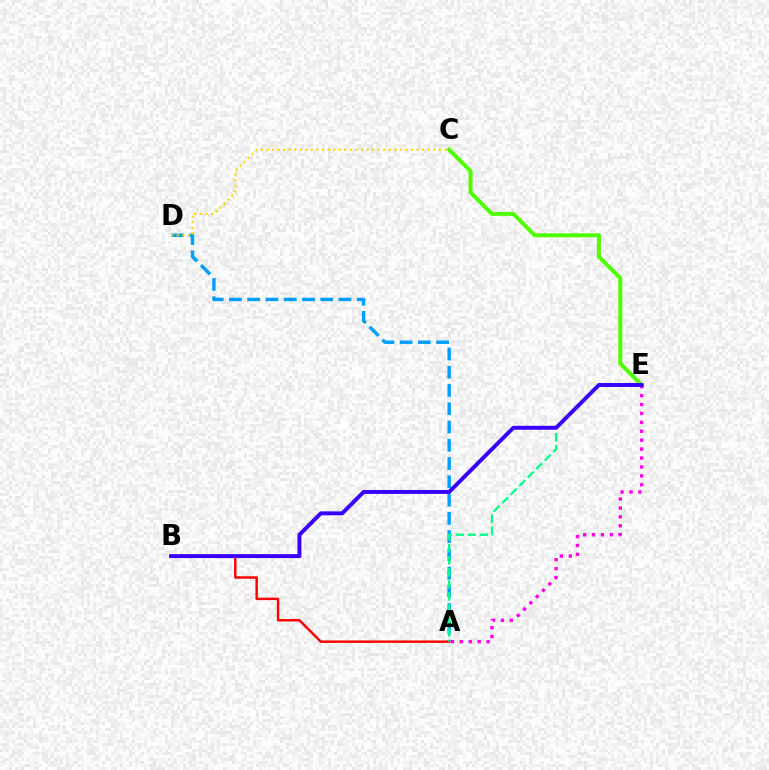{('A', 'D'): [{'color': '#009eff', 'line_style': 'dashed', 'thickness': 2.48}], ('C', 'D'): [{'color': '#ffd500', 'line_style': 'dotted', 'thickness': 1.51}], ('A', 'B'): [{'color': '#ff0000', 'line_style': 'solid', 'thickness': 1.77}], ('C', 'E'): [{'color': '#4fff00', 'line_style': 'solid', 'thickness': 2.87}], ('A', 'E'): [{'color': '#ff00ed', 'line_style': 'dotted', 'thickness': 2.42}, {'color': '#00ff86', 'line_style': 'dashed', 'thickness': 1.64}], ('B', 'E'): [{'color': '#3700ff', 'line_style': 'solid', 'thickness': 2.83}]}